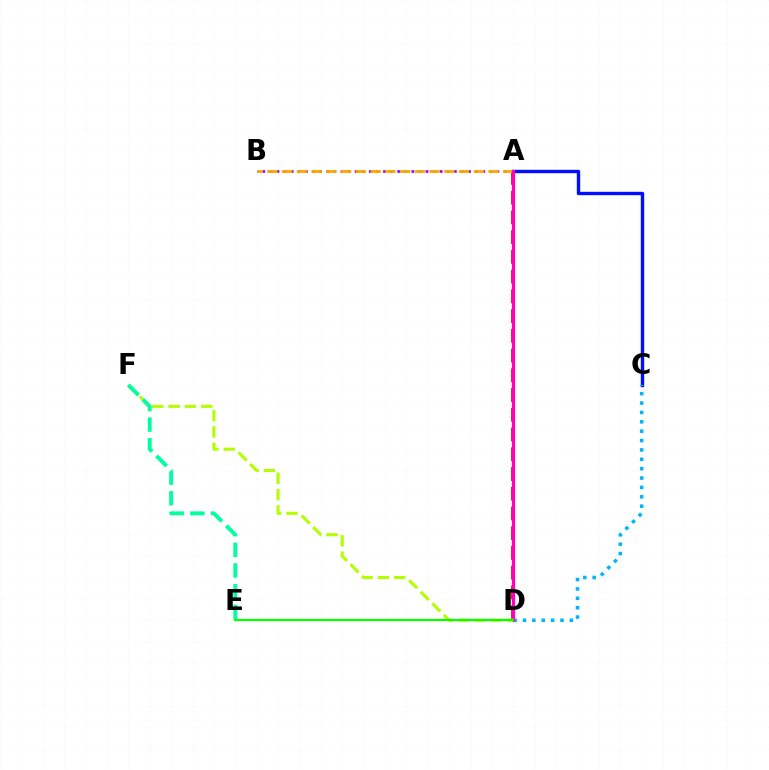{('A', 'D'): [{'color': '#ff0000', 'line_style': 'dashed', 'thickness': 2.68}, {'color': '#ff00bd', 'line_style': 'solid', 'thickness': 2.29}], ('A', 'C'): [{'color': '#0010ff', 'line_style': 'solid', 'thickness': 2.45}], ('A', 'B'): [{'color': '#9b00ff', 'line_style': 'dotted', 'thickness': 1.93}, {'color': '#ffa500', 'line_style': 'dashed', 'thickness': 2.0}], ('C', 'D'): [{'color': '#00b5ff', 'line_style': 'dotted', 'thickness': 2.55}], ('D', 'F'): [{'color': '#b3ff00', 'line_style': 'dashed', 'thickness': 2.22}], ('E', 'F'): [{'color': '#00ff9d', 'line_style': 'dashed', 'thickness': 2.8}], ('D', 'E'): [{'color': '#08ff00', 'line_style': 'solid', 'thickness': 1.56}]}